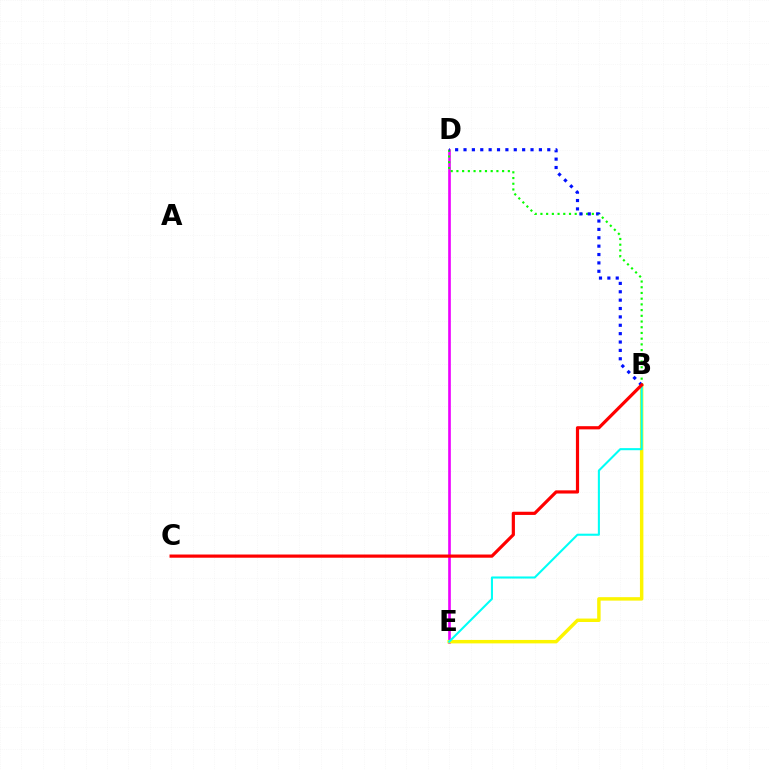{('D', 'E'): [{'color': '#ee00ff', 'line_style': 'solid', 'thickness': 1.91}], ('B', 'E'): [{'color': '#fcf500', 'line_style': 'solid', 'thickness': 2.48}, {'color': '#00fff6', 'line_style': 'solid', 'thickness': 1.5}], ('B', 'D'): [{'color': '#08ff00', 'line_style': 'dotted', 'thickness': 1.55}, {'color': '#0010ff', 'line_style': 'dotted', 'thickness': 2.28}], ('B', 'C'): [{'color': '#ff0000', 'line_style': 'solid', 'thickness': 2.3}]}